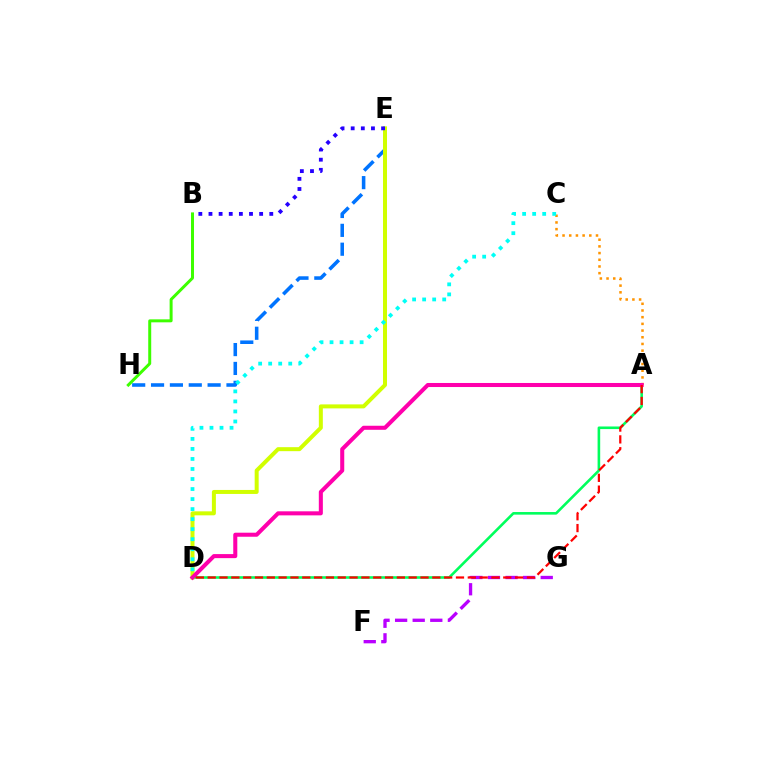{('A', 'D'): [{'color': '#00ff5c', 'line_style': 'solid', 'thickness': 1.87}, {'color': '#ff00ac', 'line_style': 'solid', 'thickness': 2.91}, {'color': '#ff0000', 'line_style': 'dashed', 'thickness': 1.61}], ('F', 'G'): [{'color': '#b900ff', 'line_style': 'dashed', 'thickness': 2.39}], ('A', 'C'): [{'color': '#ff9400', 'line_style': 'dotted', 'thickness': 1.82}], ('E', 'H'): [{'color': '#0074ff', 'line_style': 'dashed', 'thickness': 2.56}], ('D', 'E'): [{'color': '#d1ff00', 'line_style': 'solid', 'thickness': 2.88}], ('B', 'H'): [{'color': '#3dff00', 'line_style': 'solid', 'thickness': 2.15}], ('C', 'D'): [{'color': '#00fff6', 'line_style': 'dotted', 'thickness': 2.73}], ('B', 'E'): [{'color': '#2500ff', 'line_style': 'dotted', 'thickness': 2.75}]}